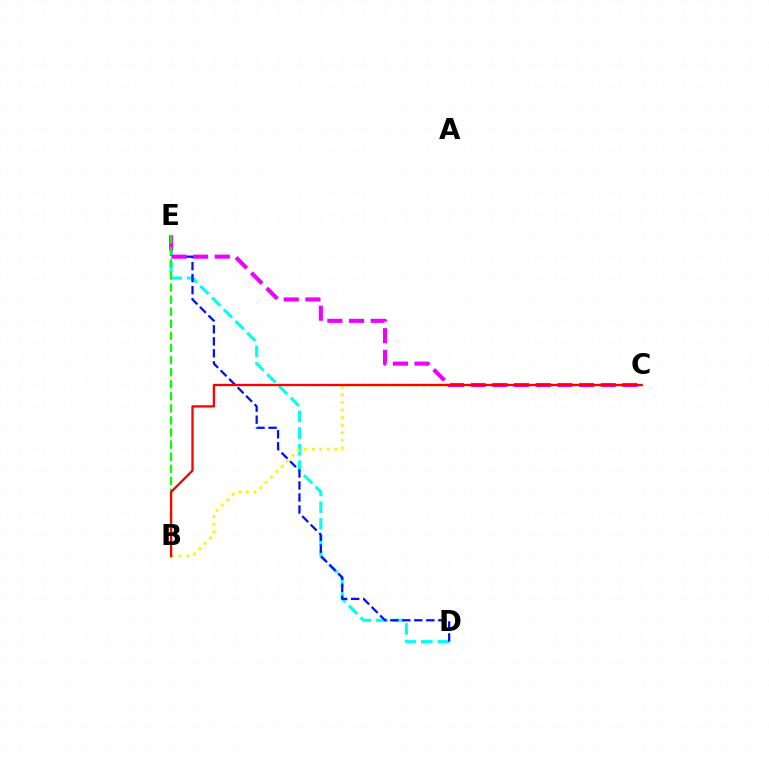{('D', 'E'): [{'color': '#00fff6', 'line_style': 'dashed', 'thickness': 2.25}, {'color': '#0010ff', 'line_style': 'dashed', 'thickness': 1.63}], ('B', 'C'): [{'color': '#fcf500', 'line_style': 'dotted', 'thickness': 2.06}, {'color': '#ff0000', 'line_style': 'solid', 'thickness': 1.65}], ('C', 'E'): [{'color': '#ee00ff', 'line_style': 'dashed', 'thickness': 2.94}], ('B', 'E'): [{'color': '#08ff00', 'line_style': 'dashed', 'thickness': 1.64}]}